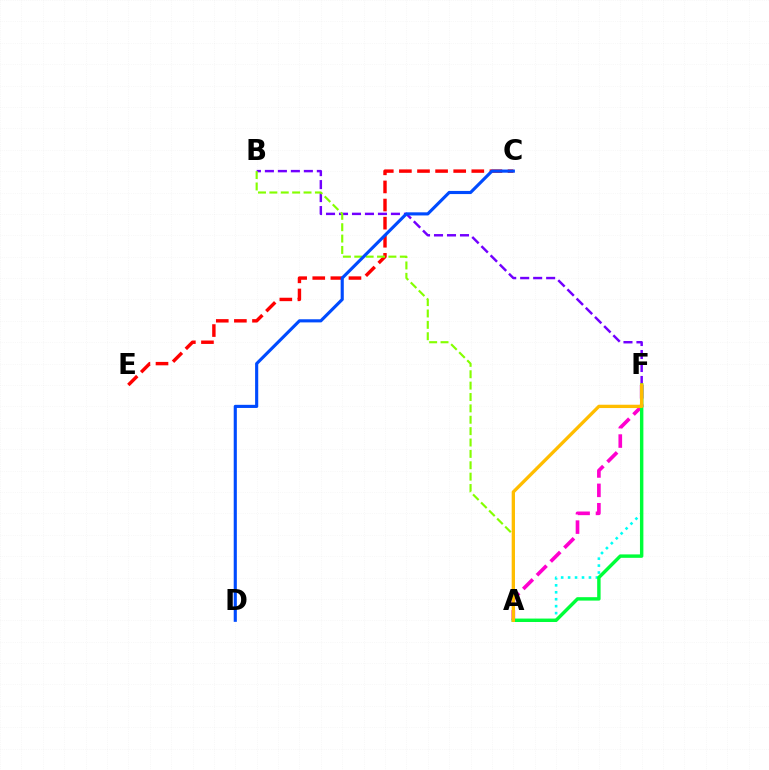{('A', 'F'): [{'color': '#ff00cf', 'line_style': 'dashed', 'thickness': 2.63}, {'color': '#00fff6', 'line_style': 'dotted', 'thickness': 1.89}, {'color': '#00ff39', 'line_style': 'solid', 'thickness': 2.47}, {'color': '#ffbd00', 'line_style': 'solid', 'thickness': 2.39}], ('B', 'F'): [{'color': '#7200ff', 'line_style': 'dashed', 'thickness': 1.76}], ('C', 'E'): [{'color': '#ff0000', 'line_style': 'dashed', 'thickness': 2.46}], ('A', 'B'): [{'color': '#84ff00', 'line_style': 'dashed', 'thickness': 1.55}], ('C', 'D'): [{'color': '#004bff', 'line_style': 'solid', 'thickness': 2.25}]}